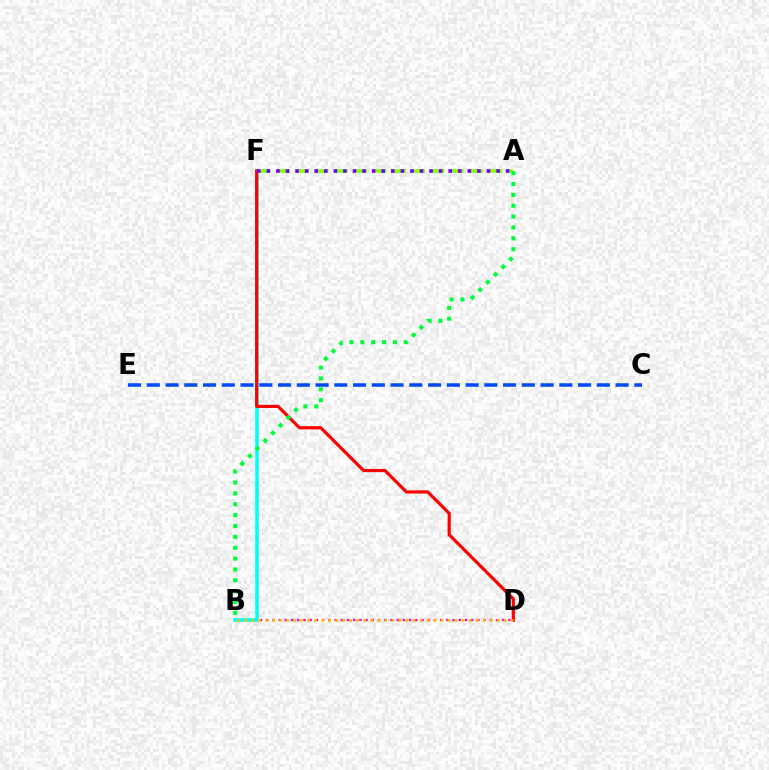{('B', 'D'): [{'color': '#ff00cf', 'line_style': 'dotted', 'thickness': 1.69}, {'color': '#ffbd00', 'line_style': 'dotted', 'thickness': 1.91}], ('B', 'F'): [{'color': '#00fff6', 'line_style': 'solid', 'thickness': 2.58}], ('A', 'F'): [{'color': '#84ff00', 'line_style': 'dashed', 'thickness': 2.62}, {'color': '#7200ff', 'line_style': 'dotted', 'thickness': 2.6}], ('D', 'F'): [{'color': '#ff0000', 'line_style': 'solid', 'thickness': 2.29}], ('C', 'E'): [{'color': '#004bff', 'line_style': 'dashed', 'thickness': 2.55}], ('A', 'B'): [{'color': '#00ff39', 'line_style': 'dotted', 'thickness': 2.95}]}